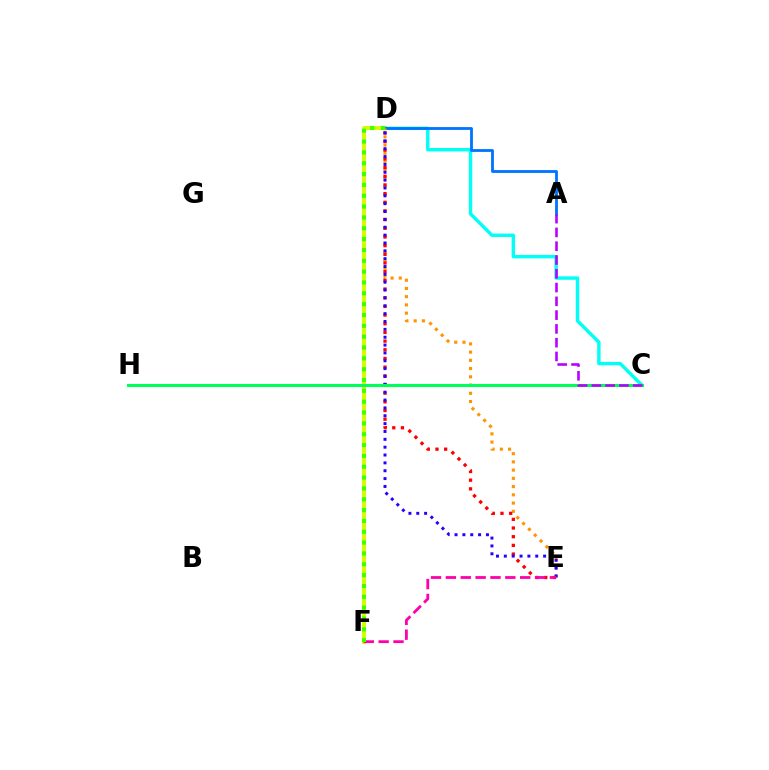{('D', 'F'): [{'color': '#d1ff00', 'line_style': 'solid', 'thickness': 2.87}, {'color': '#3dff00', 'line_style': 'dotted', 'thickness': 2.95}], ('C', 'D'): [{'color': '#00fff6', 'line_style': 'solid', 'thickness': 2.47}], ('A', 'D'): [{'color': '#0074ff', 'line_style': 'solid', 'thickness': 2.03}], ('D', 'E'): [{'color': '#ff9400', 'line_style': 'dotted', 'thickness': 2.24}, {'color': '#ff0000', 'line_style': 'dotted', 'thickness': 2.36}, {'color': '#2500ff', 'line_style': 'dotted', 'thickness': 2.13}], ('E', 'F'): [{'color': '#ff00ac', 'line_style': 'dashed', 'thickness': 2.02}], ('C', 'H'): [{'color': '#00ff5c', 'line_style': 'solid', 'thickness': 2.23}], ('A', 'C'): [{'color': '#b900ff', 'line_style': 'dashed', 'thickness': 1.87}]}